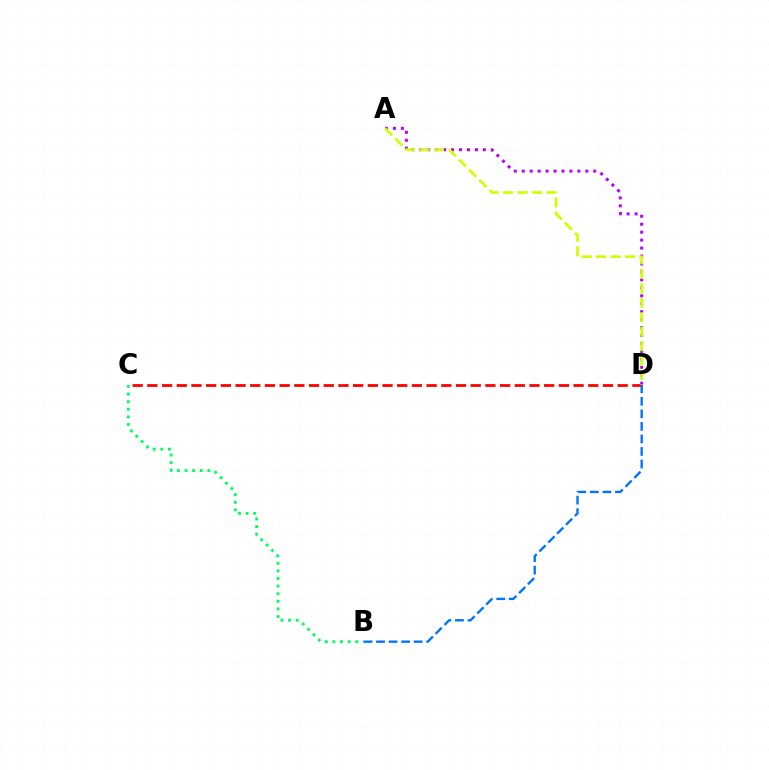{('C', 'D'): [{'color': '#ff0000', 'line_style': 'dashed', 'thickness': 2.0}], ('B', 'C'): [{'color': '#00ff5c', 'line_style': 'dotted', 'thickness': 2.07}], ('A', 'D'): [{'color': '#b900ff', 'line_style': 'dotted', 'thickness': 2.16}, {'color': '#d1ff00', 'line_style': 'dashed', 'thickness': 1.96}], ('B', 'D'): [{'color': '#0074ff', 'line_style': 'dashed', 'thickness': 1.7}]}